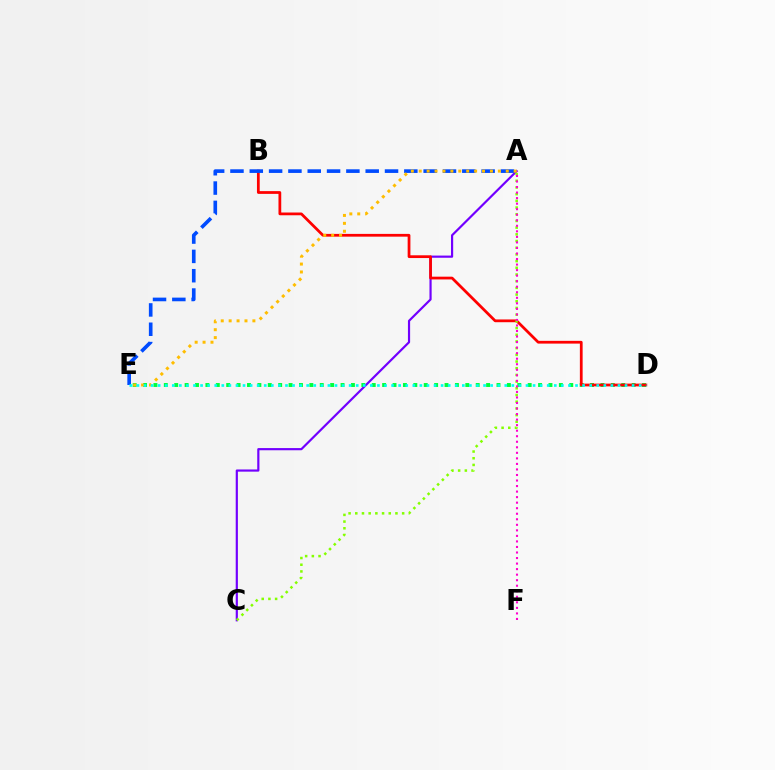{('D', 'E'): [{'color': '#00ff39', 'line_style': 'dotted', 'thickness': 2.82}, {'color': '#00fff6', 'line_style': 'dotted', 'thickness': 1.92}], ('A', 'C'): [{'color': '#7200ff', 'line_style': 'solid', 'thickness': 1.57}, {'color': '#84ff00', 'line_style': 'dotted', 'thickness': 1.82}], ('B', 'D'): [{'color': '#ff0000', 'line_style': 'solid', 'thickness': 1.99}], ('A', 'F'): [{'color': '#ff00cf', 'line_style': 'dotted', 'thickness': 1.5}], ('A', 'E'): [{'color': '#004bff', 'line_style': 'dashed', 'thickness': 2.62}, {'color': '#ffbd00', 'line_style': 'dotted', 'thickness': 2.15}]}